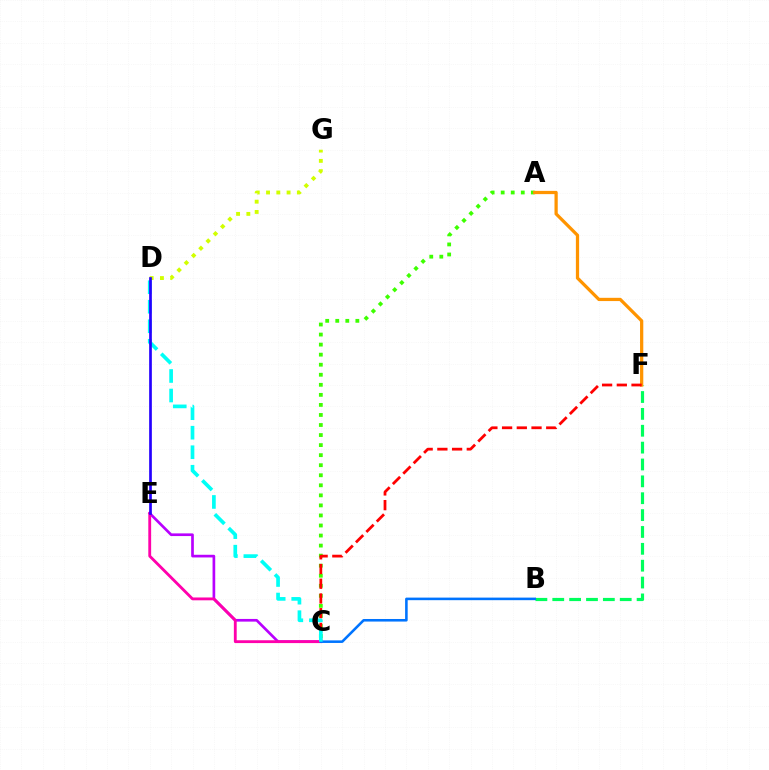{('B', 'F'): [{'color': '#00ff5c', 'line_style': 'dashed', 'thickness': 2.29}], ('A', 'C'): [{'color': '#3dff00', 'line_style': 'dotted', 'thickness': 2.73}], ('A', 'F'): [{'color': '#ff9400', 'line_style': 'solid', 'thickness': 2.34}], ('C', 'F'): [{'color': '#ff0000', 'line_style': 'dashed', 'thickness': 2.0}], ('D', 'G'): [{'color': '#d1ff00', 'line_style': 'dotted', 'thickness': 2.79}], ('C', 'E'): [{'color': '#b900ff', 'line_style': 'solid', 'thickness': 1.93}, {'color': '#ff00ac', 'line_style': 'solid', 'thickness': 2.04}], ('B', 'C'): [{'color': '#0074ff', 'line_style': 'solid', 'thickness': 1.85}], ('C', 'D'): [{'color': '#00fff6', 'line_style': 'dashed', 'thickness': 2.65}], ('D', 'E'): [{'color': '#2500ff', 'line_style': 'solid', 'thickness': 1.94}]}